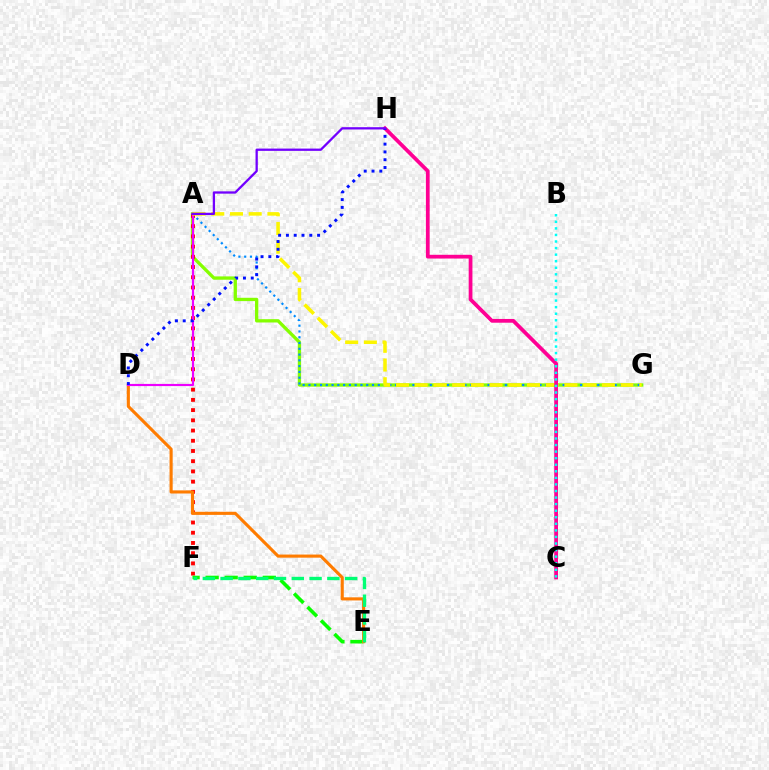{('A', 'G'): [{'color': '#84ff00', 'line_style': 'solid', 'thickness': 2.38}, {'color': '#008cff', 'line_style': 'dotted', 'thickness': 1.57}, {'color': '#fcf500', 'line_style': 'dashed', 'thickness': 2.54}], ('A', 'F'): [{'color': '#ff0000', 'line_style': 'dotted', 'thickness': 2.78}], ('E', 'F'): [{'color': '#08ff00', 'line_style': 'dashed', 'thickness': 2.59}, {'color': '#00ff74', 'line_style': 'dashed', 'thickness': 2.42}], ('D', 'E'): [{'color': '#ff7c00', 'line_style': 'solid', 'thickness': 2.24}], ('A', 'D'): [{'color': '#ee00ff', 'line_style': 'solid', 'thickness': 1.56}], ('C', 'H'): [{'color': '#ff0094', 'line_style': 'solid', 'thickness': 2.7}], ('D', 'H'): [{'color': '#0010ff', 'line_style': 'dotted', 'thickness': 2.12}], ('B', 'C'): [{'color': '#00fff6', 'line_style': 'dotted', 'thickness': 1.78}], ('A', 'H'): [{'color': '#7200ff', 'line_style': 'solid', 'thickness': 1.65}]}